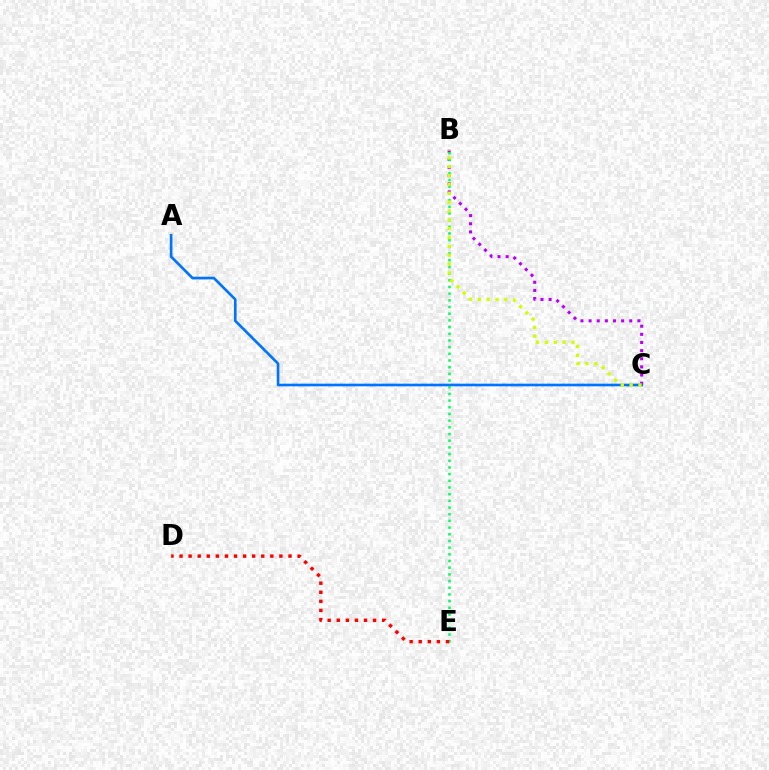{('B', 'C'): [{'color': '#b900ff', 'line_style': 'dotted', 'thickness': 2.21}, {'color': '#d1ff00', 'line_style': 'dotted', 'thickness': 2.4}], ('A', 'C'): [{'color': '#0074ff', 'line_style': 'solid', 'thickness': 1.91}], ('B', 'E'): [{'color': '#00ff5c', 'line_style': 'dotted', 'thickness': 1.82}], ('D', 'E'): [{'color': '#ff0000', 'line_style': 'dotted', 'thickness': 2.47}]}